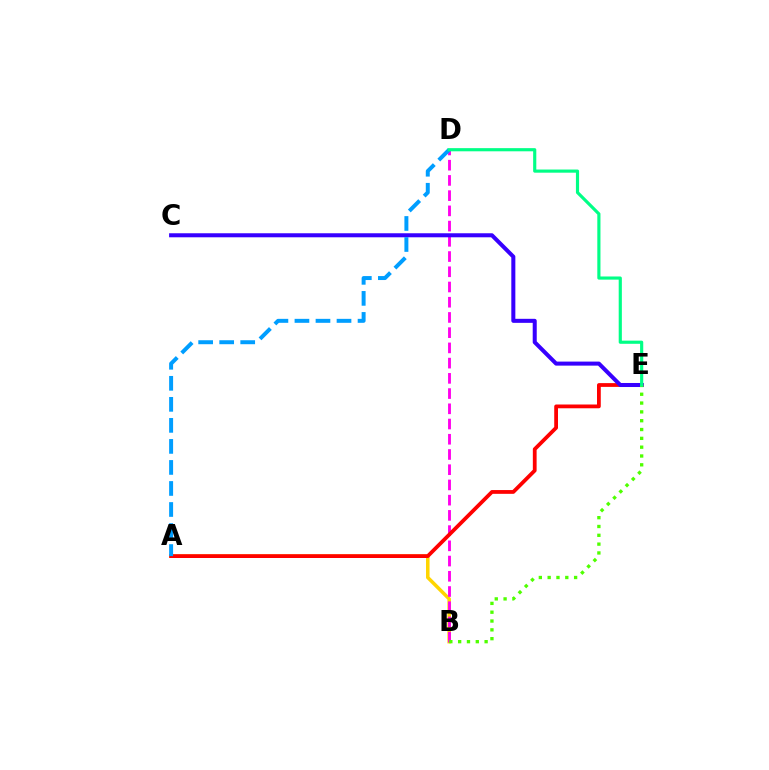{('A', 'B'): [{'color': '#ffd500', 'line_style': 'solid', 'thickness': 2.54}], ('B', 'D'): [{'color': '#ff00ed', 'line_style': 'dashed', 'thickness': 2.07}], ('A', 'E'): [{'color': '#ff0000', 'line_style': 'solid', 'thickness': 2.72}], ('C', 'E'): [{'color': '#3700ff', 'line_style': 'solid', 'thickness': 2.9}], ('A', 'D'): [{'color': '#009eff', 'line_style': 'dashed', 'thickness': 2.86}], ('B', 'E'): [{'color': '#4fff00', 'line_style': 'dotted', 'thickness': 2.4}], ('D', 'E'): [{'color': '#00ff86', 'line_style': 'solid', 'thickness': 2.27}]}